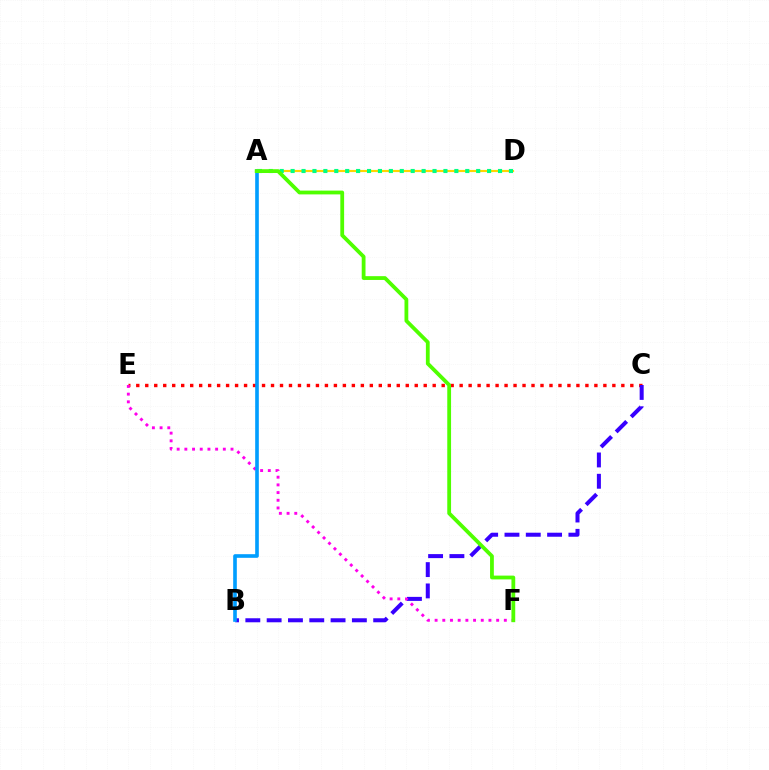{('C', 'E'): [{'color': '#ff0000', 'line_style': 'dotted', 'thickness': 2.44}], ('B', 'C'): [{'color': '#3700ff', 'line_style': 'dashed', 'thickness': 2.89}], ('E', 'F'): [{'color': '#ff00ed', 'line_style': 'dotted', 'thickness': 2.09}], ('A', 'B'): [{'color': '#009eff', 'line_style': 'solid', 'thickness': 2.62}], ('A', 'D'): [{'color': '#ffd500', 'line_style': 'solid', 'thickness': 1.55}, {'color': '#00ff86', 'line_style': 'dotted', 'thickness': 2.97}], ('A', 'F'): [{'color': '#4fff00', 'line_style': 'solid', 'thickness': 2.73}]}